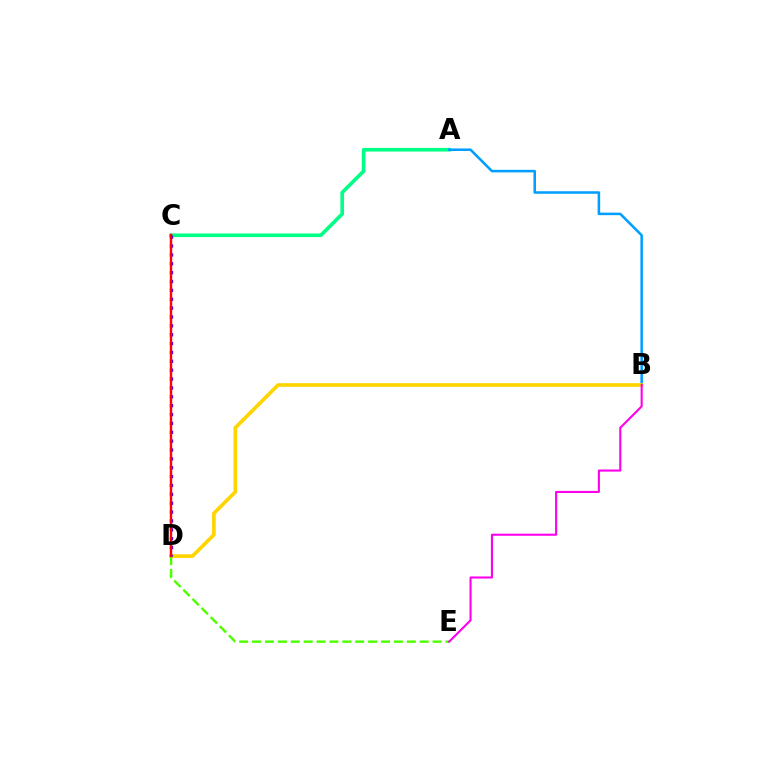{('A', 'C'): [{'color': '#00ff86', 'line_style': 'solid', 'thickness': 2.62}], ('A', 'B'): [{'color': '#009eff', 'line_style': 'solid', 'thickness': 1.83}], ('B', 'D'): [{'color': '#ffd500', 'line_style': 'solid', 'thickness': 2.63}], ('D', 'E'): [{'color': '#4fff00', 'line_style': 'dashed', 'thickness': 1.75}], ('B', 'E'): [{'color': '#ff00ed', 'line_style': 'solid', 'thickness': 1.51}], ('C', 'D'): [{'color': '#3700ff', 'line_style': 'dotted', 'thickness': 2.41}, {'color': '#ff0000', 'line_style': 'solid', 'thickness': 1.74}]}